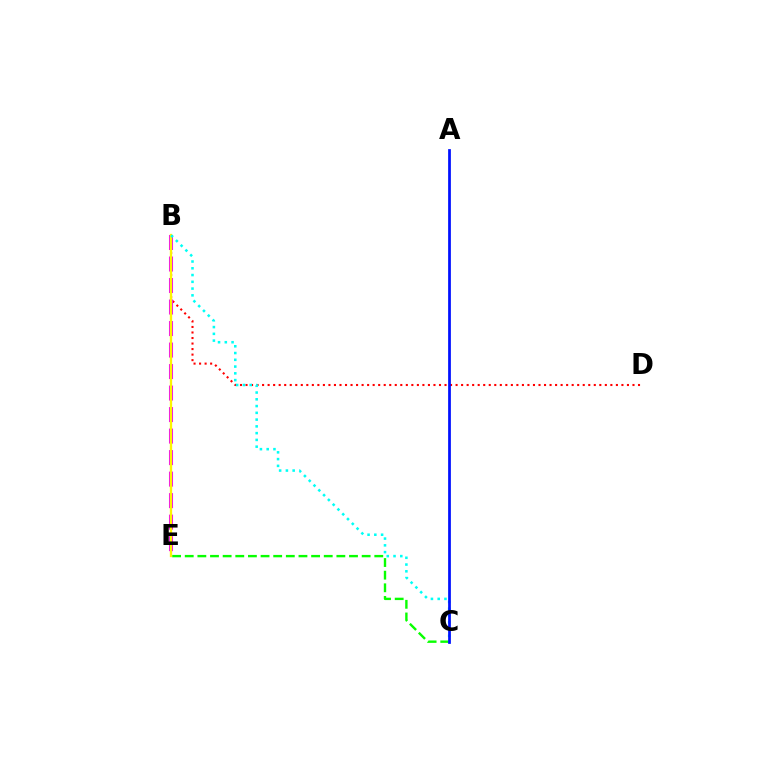{('C', 'E'): [{'color': '#08ff00', 'line_style': 'dashed', 'thickness': 1.72}], ('B', 'D'): [{'color': '#ff0000', 'line_style': 'dotted', 'thickness': 1.5}], ('B', 'E'): [{'color': '#ee00ff', 'line_style': 'dashed', 'thickness': 2.92}, {'color': '#fcf500', 'line_style': 'solid', 'thickness': 1.66}], ('B', 'C'): [{'color': '#00fff6', 'line_style': 'dotted', 'thickness': 1.84}], ('A', 'C'): [{'color': '#0010ff', 'line_style': 'solid', 'thickness': 1.98}]}